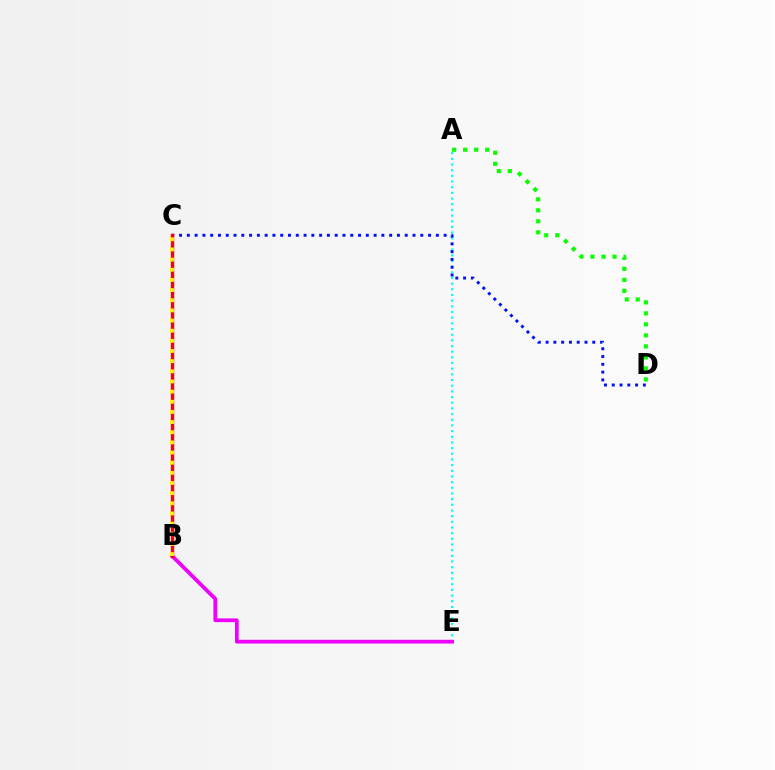{('A', 'E'): [{'color': '#00fff6', 'line_style': 'dotted', 'thickness': 1.54}], ('B', 'E'): [{'color': '#ee00ff', 'line_style': 'solid', 'thickness': 2.69}], ('C', 'D'): [{'color': '#0010ff', 'line_style': 'dotted', 'thickness': 2.11}], ('B', 'C'): [{'color': '#ff0000', 'line_style': 'solid', 'thickness': 2.47}, {'color': '#fcf500', 'line_style': 'dotted', 'thickness': 2.76}], ('A', 'D'): [{'color': '#08ff00', 'line_style': 'dotted', 'thickness': 2.99}]}